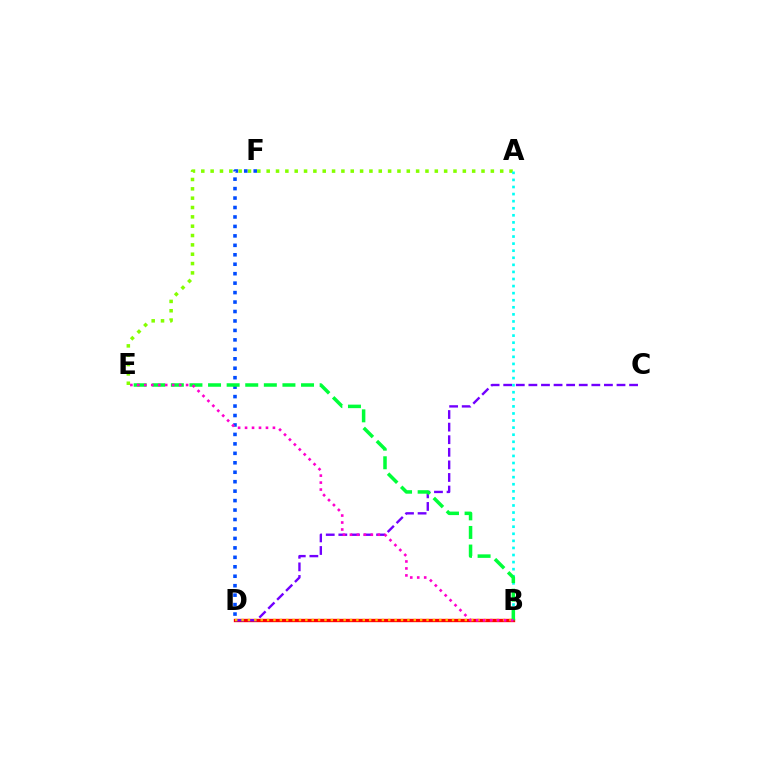{('B', 'D'): [{'color': '#ff0000', 'line_style': 'solid', 'thickness': 2.4}, {'color': '#ffbd00', 'line_style': 'dotted', 'thickness': 1.73}], ('A', 'E'): [{'color': '#84ff00', 'line_style': 'dotted', 'thickness': 2.54}], ('C', 'D'): [{'color': '#7200ff', 'line_style': 'dashed', 'thickness': 1.71}], ('A', 'B'): [{'color': '#00fff6', 'line_style': 'dotted', 'thickness': 1.92}], ('D', 'F'): [{'color': '#004bff', 'line_style': 'dotted', 'thickness': 2.57}], ('B', 'E'): [{'color': '#00ff39', 'line_style': 'dashed', 'thickness': 2.53}, {'color': '#ff00cf', 'line_style': 'dotted', 'thickness': 1.89}]}